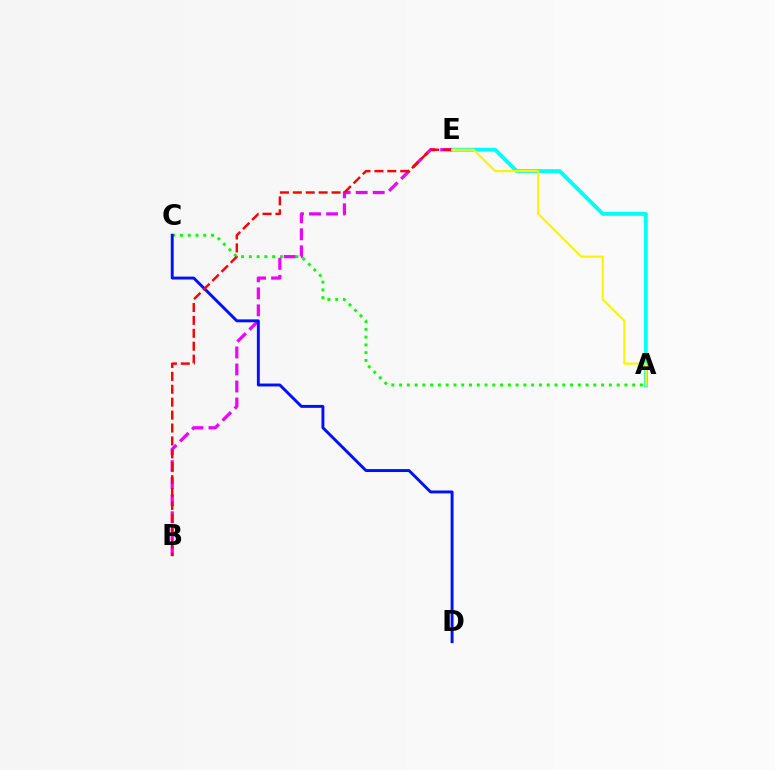{('A', 'C'): [{'color': '#08ff00', 'line_style': 'dotted', 'thickness': 2.11}], ('A', 'E'): [{'color': '#00fff6', 'line_style': 'solid', 'thickness': 2.79}, {'color': '#fcf500', 'line_style': 'solid', 'thickness': 1.56}], ('B', 'E'): [{'color': '#ee00ff', 'line_style': 'dashed', 'thickness': 2.31}, {'color': '#ff0000', 'line_style': 'dashed', 'thickness': 1.75}], ('C', 'D'): [{'color': '#0010ff', 'line_style': 'solid', 'thickness': 2.1}]}